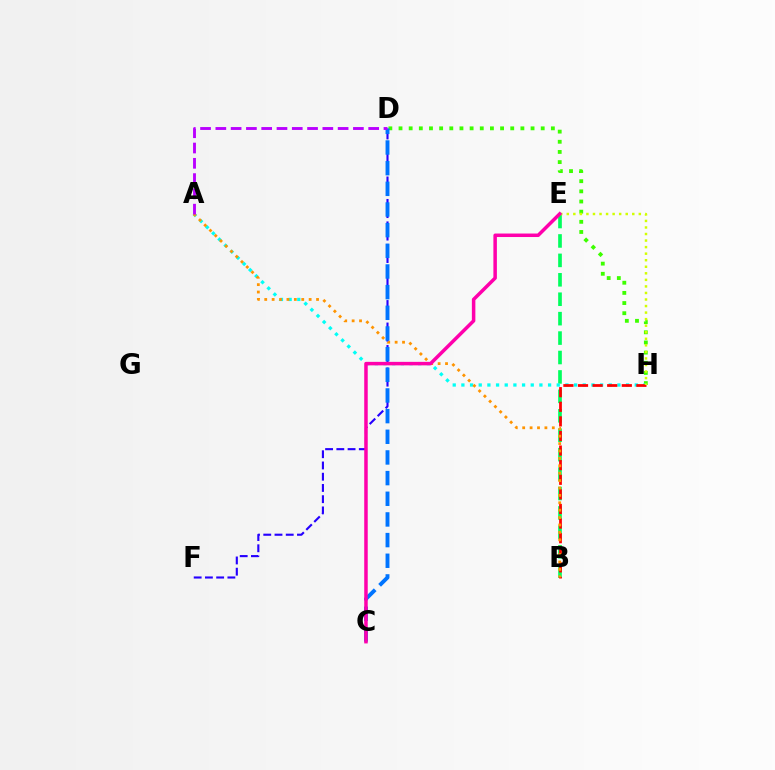{('D', 'H'): [{'color': '#3dff00', 'line_style': 'dotted', 'thickness': 2.76}], ('D', 'F'): [{'color': '#2500ff', 'line_style': 'dashed', 'thickness': 1.53}], ('B', 'E'): [{'color': '#00ff5c', 'line_style': 'dashed', 'thickness': 2.64}], ('A', 'H'): [{'color': '#00fff6', 'line_style': 'dotted', 'thickness': 2.36}], ('B', 'H'): [{'color': '#ff0000', 'line_style': 'dashed', 'thickness': 1.98}], ('A', 'B'): [{'color': '#ff9400', 'line_style': 'dotted', 'thickness': 2.01}], ('C', 'D'): [{'color': '#0074ff', 'line_style': 'dashed', 'thickness': 2.81}], ('A', 'D'): [{'color': '#b900ff', 'line_style': 'dashed', 'thickness': 2.08}], ('E', 'H'): [{'color': '#d1ff00', 'line_style': 'dotted', 'thickness': 1.78}], ('C', 'E'): [{'color': '#ff00ac', 'line_style': 'solid', 'thickness': 2.52}]}